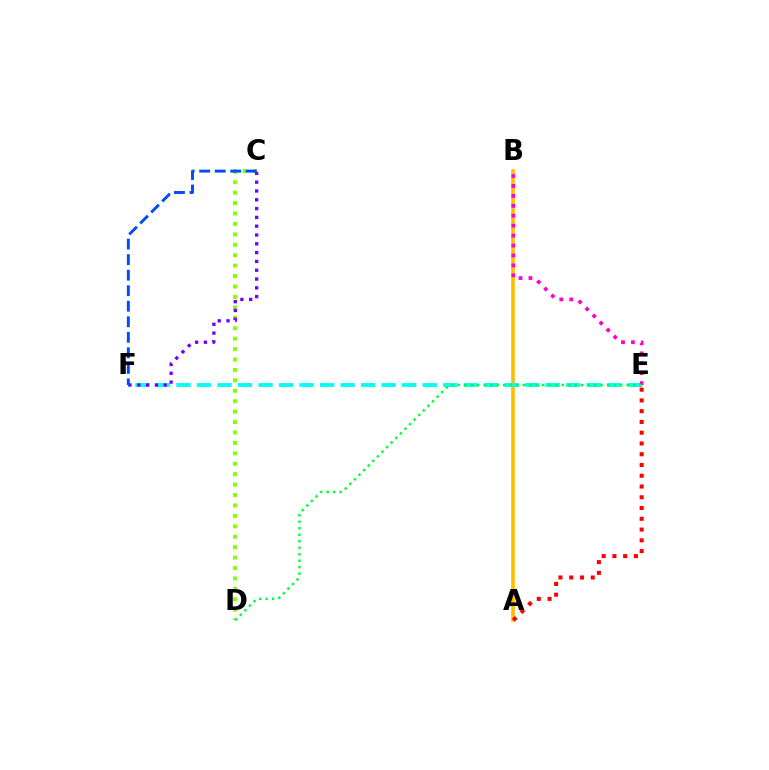{('A', 'B'): [{'color': '#ffbd00', 'line_style': 'solid', 'thickness': 2.6}], ('E', 'F'): [{'color': '#00fff6', 'line_style': 'dashed', 'thickness': 2.79}], ('B', 'E'): [{'color': '#ff00cf', 'line_style': 'dotted', 'thickness': 2.7}], ('A', 'E'): [{'color': '#ff0000', 'line_style': 'dotted', 'thickness': 2.92}], ('C', 'D'): [{'color': '#84ff00', 'line_style': 'dotted', 'thickness': 2.83}], ('D', 'E'): [{'color': '#00ff39', 'line_style': 'dotted', 'thickness': 1.77}], ('C', 'F'): [{'color': '#7200ff', 'line_style': 'dotted', 'thickness': 2.39}, {'color': '#004bff', 'line_style': 'dashed', 'thickness': 2.11}]}